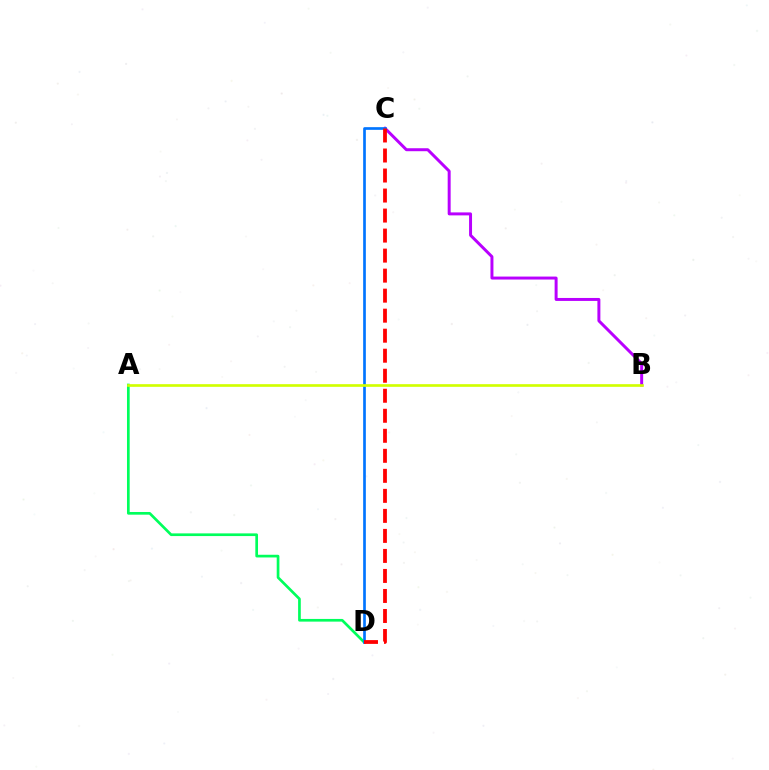{('B', 'C'): [{'color': '#b900ff', 'line_style': 'solid', 'thickness': 2.14}], ('A', 'D'): [{'color': '#00ff5c', 'line_style': 'solid', 'thickness': 1.94}], ('C', 'D'): [{'color': '#0074ff', 'line_style': 'solid', 'thickness': 1.93}, {'color': '#ff0000', 'line_style': 'dashed', 'thickness': 2.72}], ('A', 'B'): [{'color': '#d1ff00', 'line_style': 'solid', 'thickness': 1.92}]}